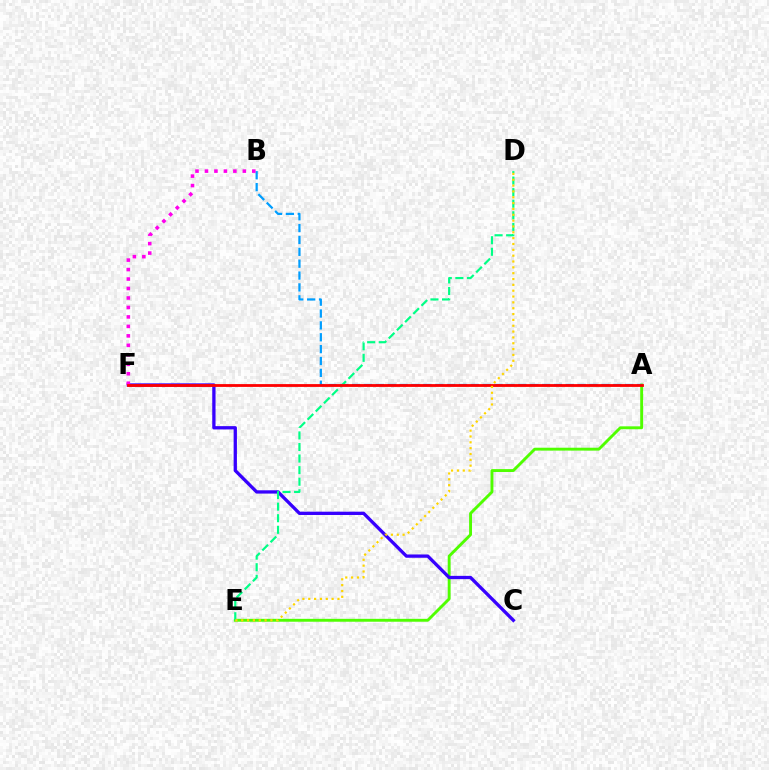{('A', 'E'): [{'color': '#4fff00', 'line_style': 'solid', 'thickness': 2.08}], ('C', 'F'): [{'color': '#3700ff', 'line_style': 'solid', 'thickness': 2.37}], ('A', 'B'): [{'color': '#009eff', 'line_style': 'dashed', 'thickness': 1.61}], ('D', 'E'): [{'color': '#00ff86', 'line_style': 'dashed', 'thickness': 1.57}, {'color': '#ffd500', 'line_style': 'dotted', 'thickness': 1.59}], ('B', 'F'): [{'color': '#ff00ed', 'line_style': 'dotted', 'thickness': 2.57}], ('A', 'F'): [{'color': '#ff0000', 'line_style': 'solid', 'thickness': 2.02}]}